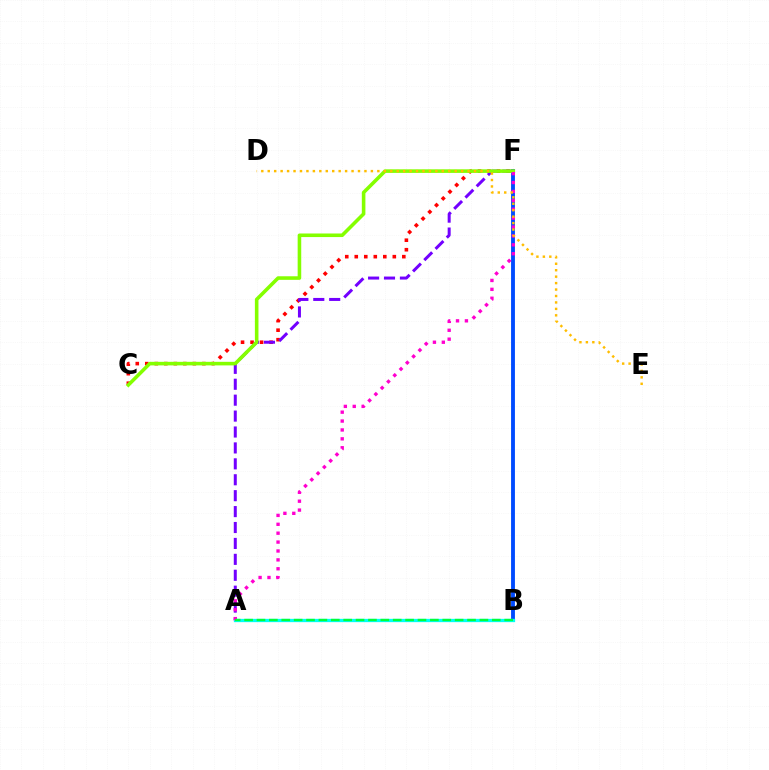{('C', 'F'): [{'color': '#ff0000', 'line_style': 'dotted', 'thickness': 2.58}, {'color': '#84ff00', 'line_style': 'solid', 'thickness': 2.58}], ('A', 'F'): [{'color': '#7200ff', 'line_style': 'dashed', 'thickness': 2.16}, {'color': '#ff00cf', 'line_style': 'dotted', 'thickness': 2.42}], ('B', 'F'): [{'color': '#004bff', 'line_style': 'solid', 'thickness': 2.78}], ('A', 'B'): [{'color': '#00fff6', 'line_style': 'solid', 'thickness': 2.38}, {'color': '#00ff39', 'line_style': 'dashed', 'thickness': 1.68}], ('D', 'E'): [{'color': '#ffbd00', 'line_style': 'dotted', 'thickness': 1.75}]}